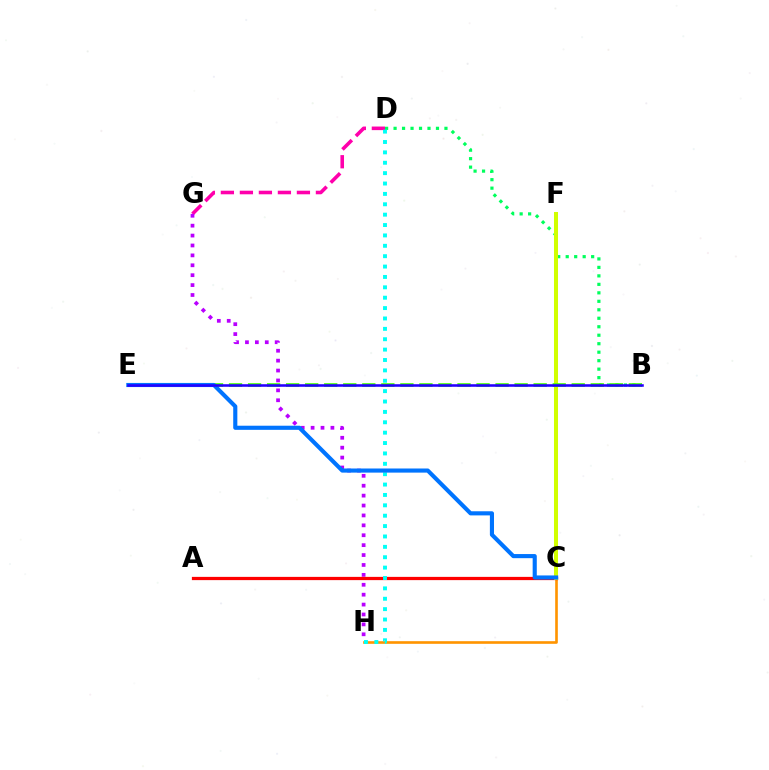{('D', 'G'): [{'color': '#ff00ac', 'line_style': 'dashed', 'thickness': 2.58}], ('G', 'H'): [{'color': '#b900ff', 'line_style': 'dotted', 'thickness': 2.69}], ('C', 'H'): [{'color': '#ff9400', 'line_style': 'solid', 'thickness': 1.9}], ('A', 'C'): [{'color': '#ff0000', 'line_style': 'solid', 'thickness': 2.33}], ('B', 'D'): [{'color': '#00ff5c', 'line_style': 'dotted', 'thickness': 2.3}], ('C', 'F'): [{'color': '#d1ff00', 'line_style': 'solid', 'thickness': 2.89}], ('B', 'E'): [{'color': '#3dff00', 'line_style': 'dashed', 'thickness': 2.59}, {'color': '#2500ff', 'line_style': 'solid', 'thickness': 1.85}], ('D', 'H'): [{'color': '#00fff6', 'line_style': 'dotted', 'thickness': 2.82}], ('C', 'E'): [{'color': '#0074ff', 'line_style': 'solid', 'thickness': 2.97}]}